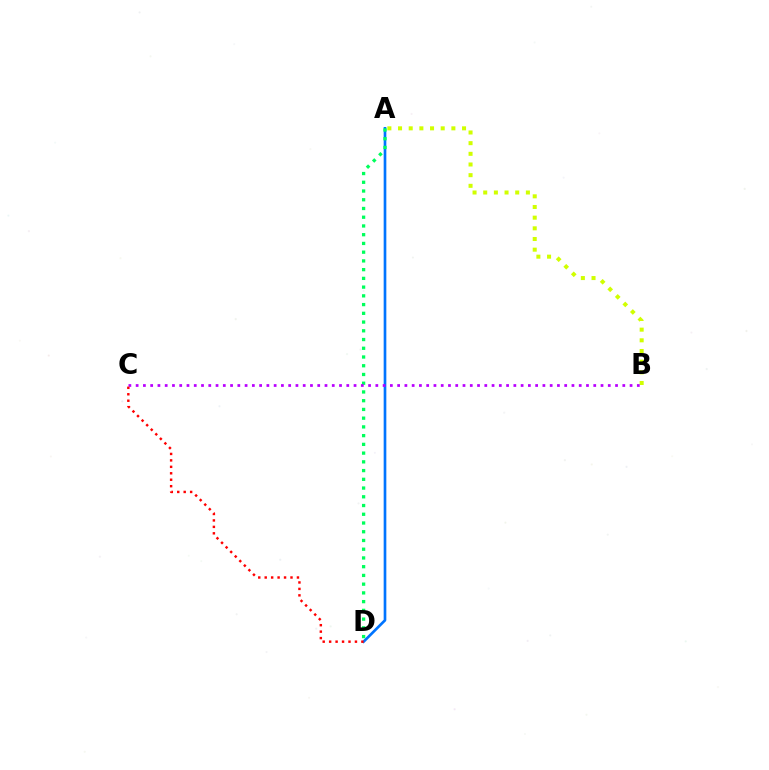{('A', 'D'): [{'color': '#0074ff', 'line_style': 'solid', 'thickness': 1.92}, {'color': '#00ff5c', 'line_style': 'dotted', 'thickness': 2.37}], ('A', 'B'): [{'color': '#d1ff00', 'line_style': 'dotted', 'thickness': 2.9}], ('B', 'C'): [{'color': '#b900ff', 'line_style': 'dotted', 'thickness': 1.97}], ('C', 'D'): [{'color': '#ff0000', 'line_style': 'dotted', 'thickness': 1.75}]}